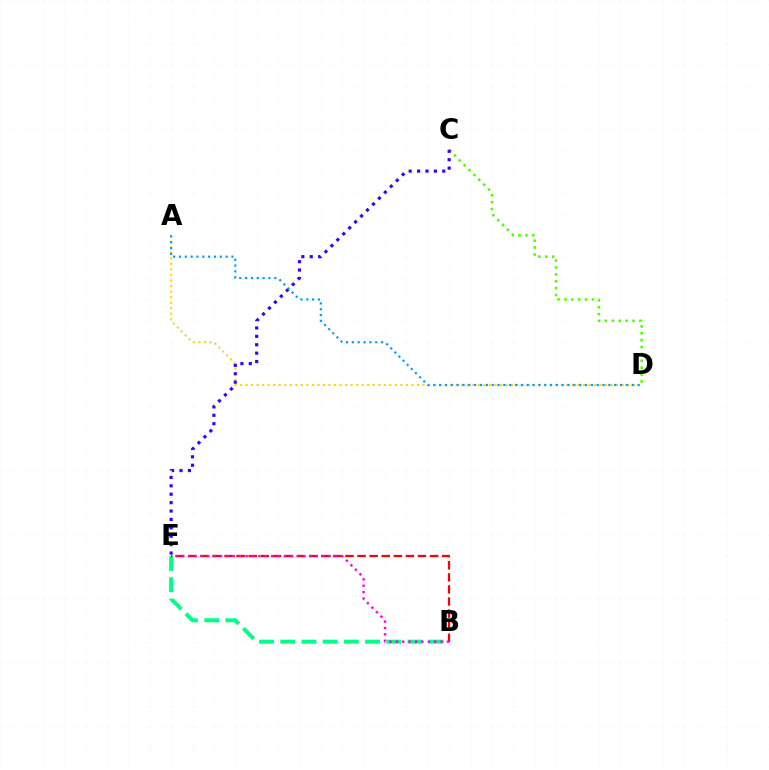{('C', 'D'): [{'color': '#4fff00', 'line_style': 'dotted', 'thickness': 1.87}], ('B', 'E'): [{'color': '#00ff86', 'line_style': 'dashed', 'thickness': 2.88}, {'color': '#ff0000', 'line_style': 'dashed', 'thickness': 1.64}, {'color': '#ff00ed', 'line_style': 'dotted', 'thickness': 1.74}], ('A', 'D'): [{'color': '#ffd500', 'line_style': 'dotted', 'thickness': 1.5}, {'color': '#009eff', 'line_style': 'dotted', 'thickness': 1.59}], ('C', 'E'): [{'color': '#3700ff', 'line_style': 'dotted', 'thickness': 2.28}]}